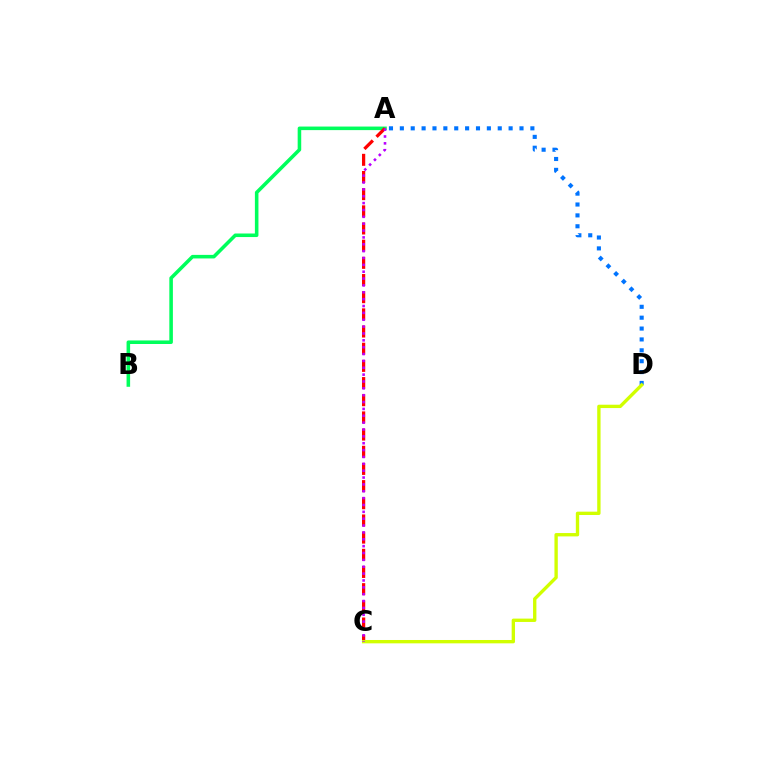{('A', 'B'): [{'color': '#00ff5c', 'line_style': 'solid', 'thickness': 2.56}], ('A', 'D'): [{'color': '#0074ff', 'line_style': 'dotted', 'thickness': 2.96}], ('A', 'C'): [{'color': '#ff0000', 'line_style': 'dashed', 'thickness': 2.33}, {'color': '#b900ff', 'line_style': 'dotted', 'thickness': 1.86}], ('C', 'D'): [{'color': '#d1ff00', 'line_style': 'solid', 'thickness': 2.41}]}